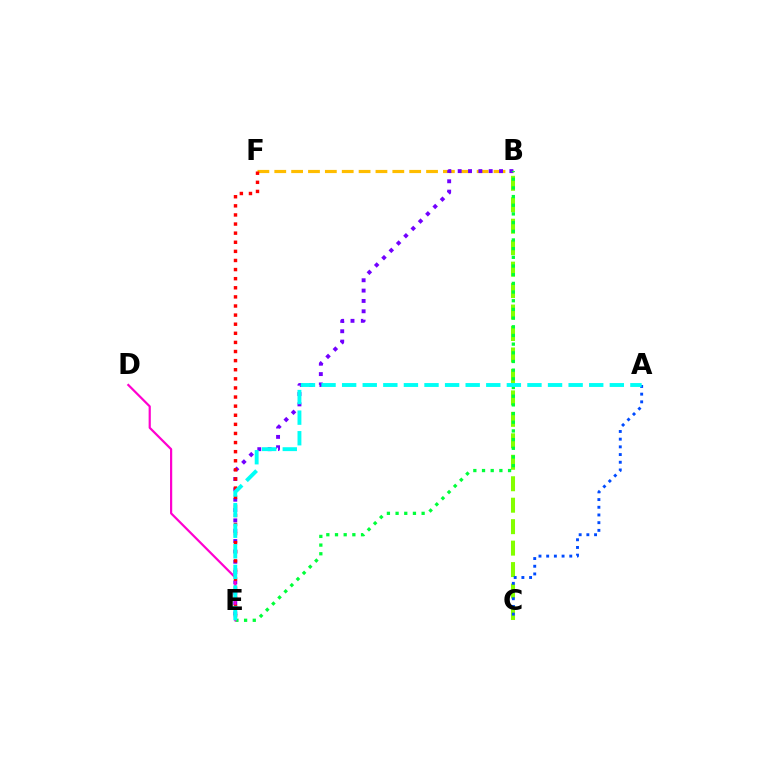{('B', 'F'): [{'color': '#ffbd00', 'line_style': 'dashed', 'thickness': 2.29}], ('B', 'E'): [{'color': '#7200ff', 'line_style': 'dotted', 'thickness': 2.81}, {'color': '#00ff39', 'line_style': 'dotted', 'thickness': 2.36}], ('B', 'C'): [{'color': '#84ff00', 'line_style': 'dashed', 'thickness': 2.92}], ('D', 'E'): [{'color': '#ff00cf', 'line_style': 'solid', 'thickness': 1.58}], ('A', 'C'): [{'color': '#004bff', 'line_style': 'dotted', 'thickness': 2.09}], ('E', 'F'): [{'color': '#ff0000', 'line_style': 'dotted', 'thickness': 2.47}], ('A', 'E'): [{'color': '#00fff6', 'line_style': 'dashed', 'thickness': 2.8}]}